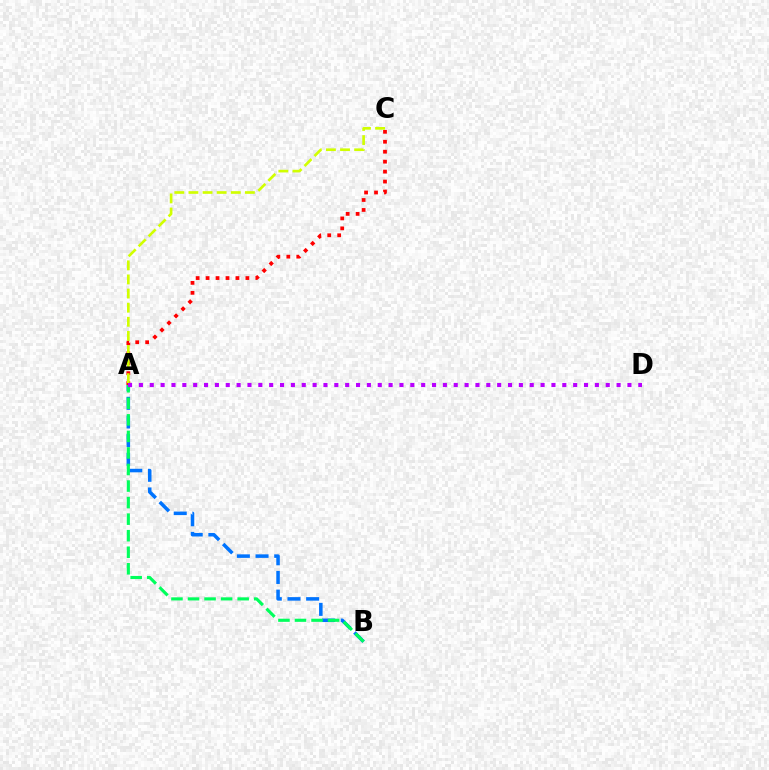{('A', 'C'): [{'color': '#ff0000', 'line_style': 'dotted', 'thickness': 2.7}, {'color': '#d1ff00', 'line_style': 'dashed', 'thickness': 1.92}], ('A', 'B'): [{'color': '#0074ff', 'line_style': 'dashed', 'thickness': 2.54}, {'color': '#00ff5c', 'line_style': 'dashed', 'thickness': 2.25}], ('A', 'D'): [{'color': '#b900ff', 'line_style': 'dotted', 'thickness': 2.95}]}